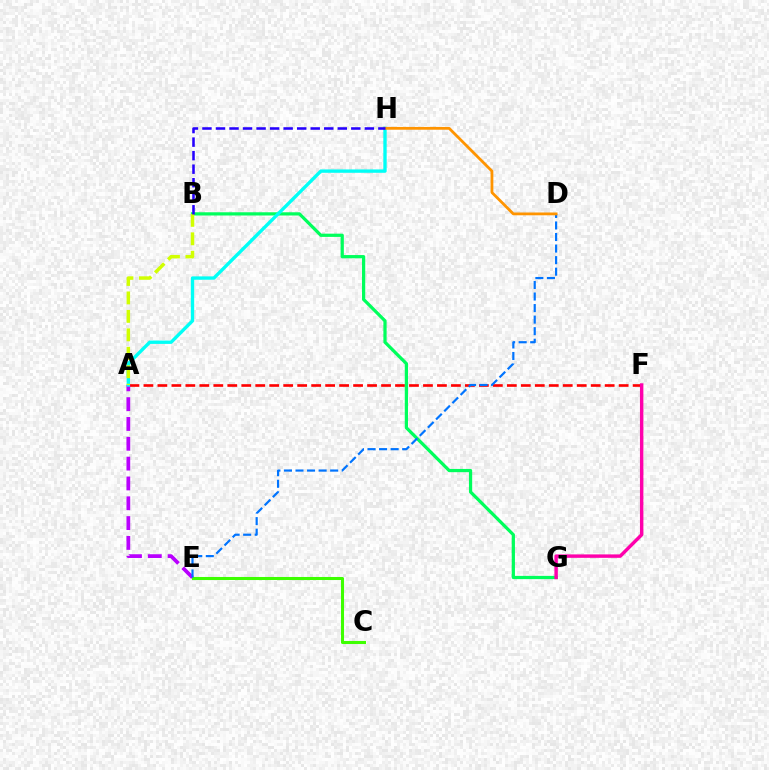{('C', 'E'): [{'color': '#3dff00', 'line_style': 'solid', 'thickness': 2.2}], ('A', 'F'): [{'color': '#ff0000', 'line_style': 'dashed', 'thickness': 1.9}], ('B', 'G'): [{'color': '#00ff5c', 'line_style': 'solid', 'thickness': 2.33}], ('A', 'E'): [{'color': '#b900ff', 'line_style': 'dashed', 'thickness': 2.69}], ('D', 'E'): [{'color': '#0074ff', 'line_style': 'dashed', 'thickness': 1.57}], ('A', 'H'): [{'color': '#00fff6', 'line_style': 'solid', 'thickness': 2.41}], ('A', 'B'): [{'color': '#d1ff00', 'line_style': 'dashed', 'thickness': 2.51}], ('F', 'G'): [{'color': '#ff00ac', 'line_style': 'solid', 'thickness': 2.46}], ('D', 'H'): [{'color': '#ff9400', 'line_style': 'solid', 'thickness': 2.01}], ('B', 'H'): [{'color': '#2500ff', 'line_style': 'dashed', 'thickness': 1.84}]}